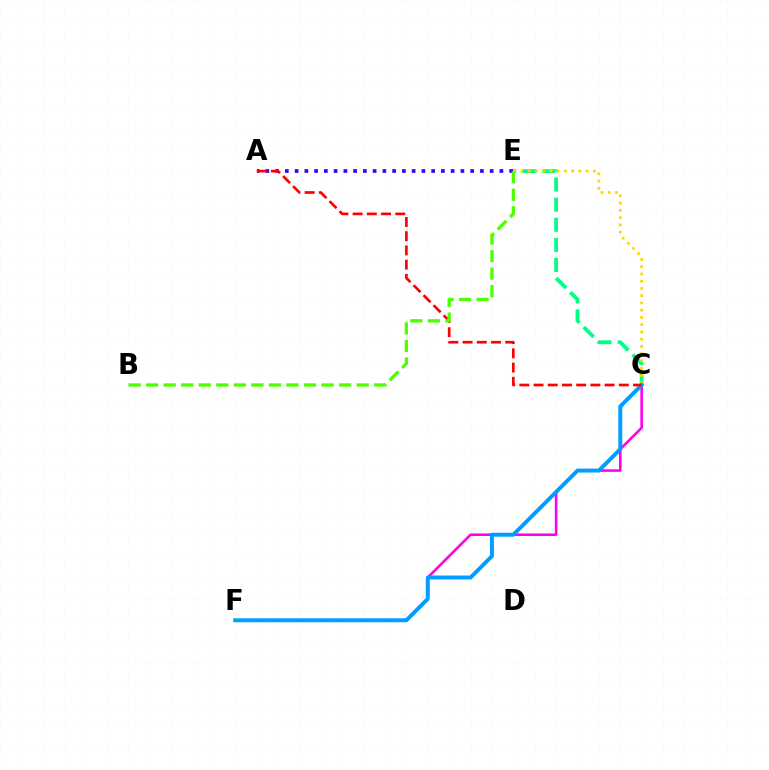{('C', 'E'): [{'color': '#00ff86', 'line_style': 'dashed', 'thickness': 2.73}, {'color': '#ffd500', 'line_style': 'dotted', 'thickness': 1.97}], ('C', 'F'): [{'color': '#ff00ed', 'line_style': 'solid', 'thickness': 1.87}, {'color': '#009eff', 'line_style': 'solid', 'thickness': 2.84}], ('A', 'E'): [{'color': '#3700ff', 'line_style': 'dotted', 'thickness': 2.65}], ('A', 'C'): [{'color': '#ff0000', 'line_style': 'dashed', 'thickness': 1.93}], ('B', 'E'): [{'color': '#4fff00', 'line_style': 'dashed', 'thickness': 2.38}]}